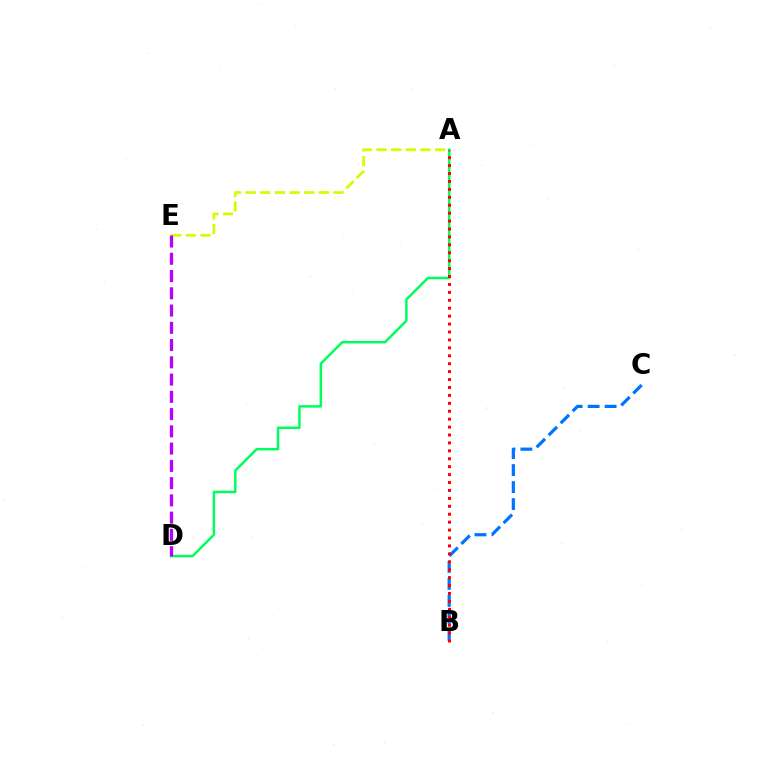{('B', 'C'): [{'color': '#0074ff', 'line_style': 'dashed', 'thickness': 2.31}], ('A', 'E'): [{'color': '#d1ff00', 'line_style': 'dashed', 'thickness': 1.99}], ('A', 'D'): [{'color': '#00ff5c', 'line_style': 'solid', 'thickness': 1.78}], ('A', 'B'): [{'color': '#ff0000', 'line_style': 'dotted', 'thickness': 2.15}], ('D', 'E'): [{'color': '#b900ff', 'line_style': 'dashed', 'thickness': 2.34}]}